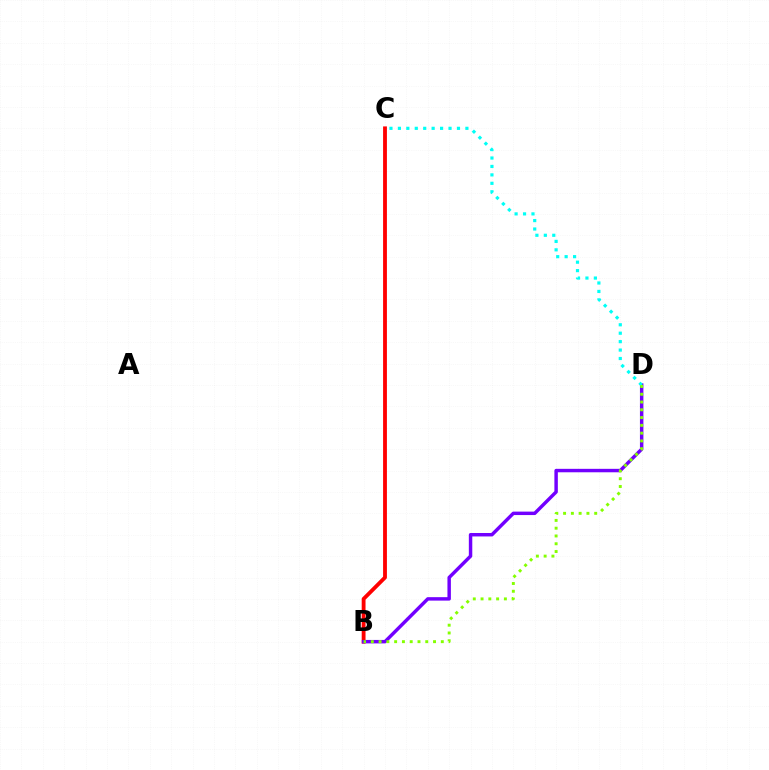{('B', 'C'): [{'color': '#ff0000', 'line_style': 'solid', 'thickness': 2.76}], ('B', 'D'): [{'color': '#7200ff', 'line_style': 'solid', 'thickness': 2.48}, {'color': '#84ff00', 'line_style': 'dotted', 'thickness': 2.11}], ('C', 'D'): [{'color': '#00fff6', 'line_style': 'dotted', 'thickness': 2.29}]}